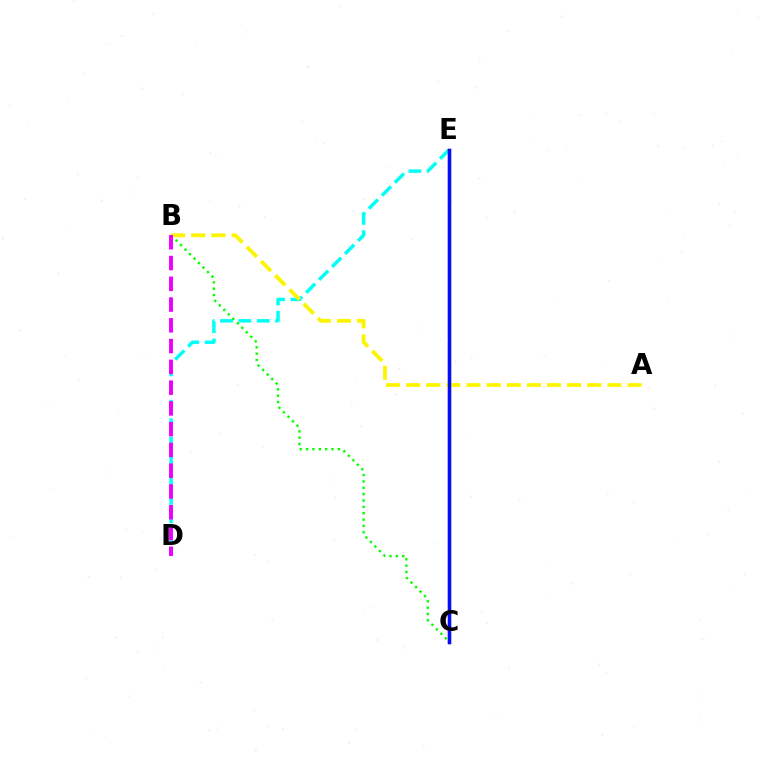{('D', 'E'): [{'color': '#00fff6', 'line_style': 'dashed', 'thickness': 2.49}], ('C', 'E'): [{'color': '#ff0000', 'line_style': 'solid', 'thickness': 2.39}, {'color': '#0010ff', 'line_style': 'solid', 'thickness': 2.45}], ('B', 'C'): [{'color': '#08ff00', 'line_style': 'dotted', 'thickness': 1.73}], ('A', 'B'): [{'color': '#fcf500', 'line_style': 'dashed', 'thickness': 2.73}], ('B', 'D'): [{'color': '#ee00ff', 'line_style': 'dashed', 'thickness': 2.82}]}